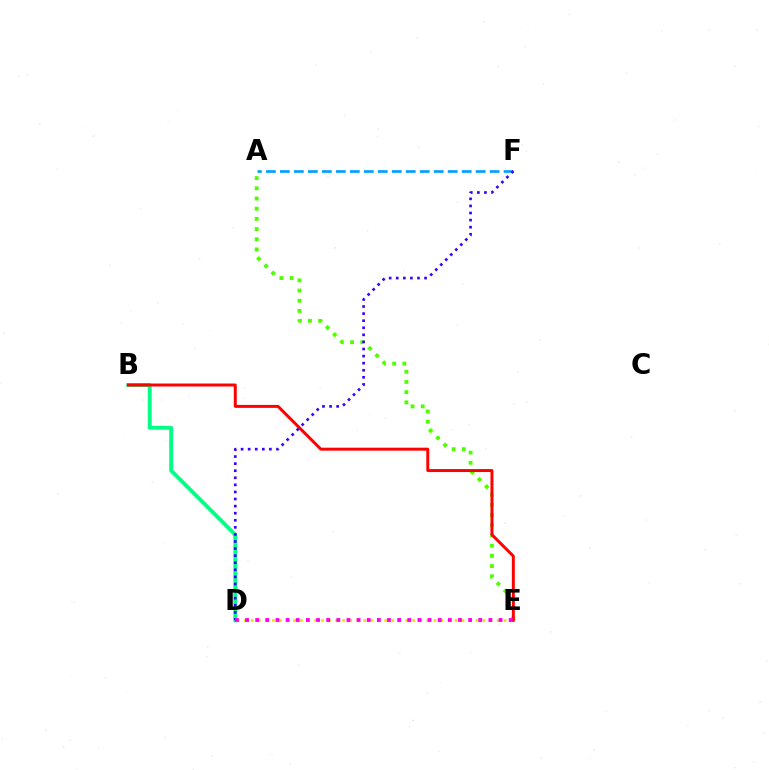{('D', 'E'): [{'color': '#ffd500', 'line_style': 'dotted', 'thickness': 1.91}, {'color': '#ff00ed', 'line_style': 'dotted', 'thickness': 2.75}], ('A', 'F'): [{'color': '#009eff', 'line_style': 'dashed', 'thickness': 1.9}], ('A', 'E'): [{'color': '#4fff00', 'line_style': 'dotted', 'thickness': 2.77}], ('B', 'D'): [{'color': '#00ff86', 'line_style': 'solid', 'thickness': 2.79}], ('B', 'E'): [{'color': '#ff0000', 'line_style': 'solid', 'thickness': 2.14}], ('D', 'F'): [{'color': '#3700ff', 'line_style': 'dotted', 'thickness': 1.92}]}